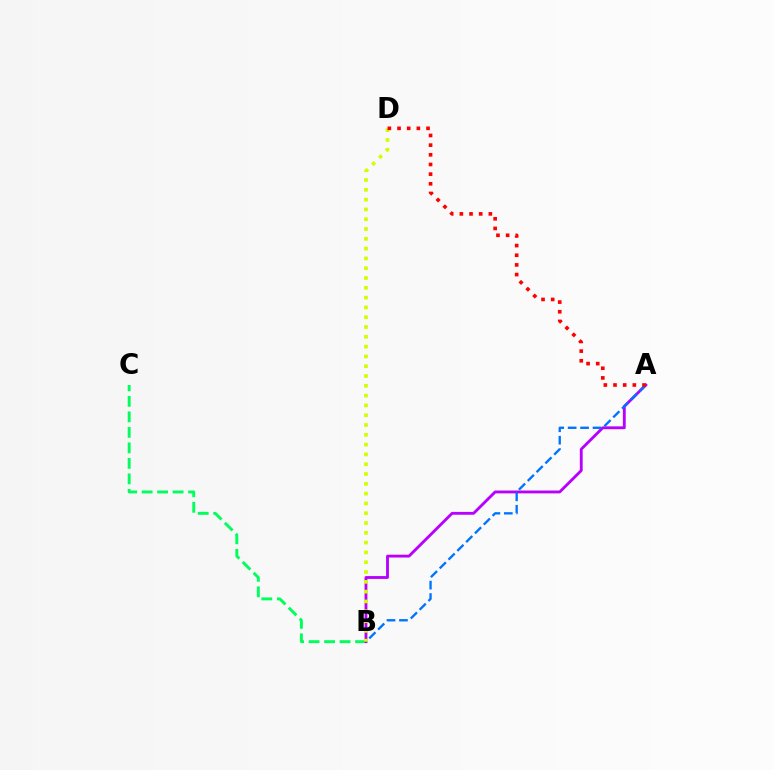{('B', 'C'): [{'color': '#00ff5c', 'line_style': 'dashed', 'thickness': 2.11}], ('A', 'B'): [{'color': '#b900ff', 'line_style': 'solid', 'thickness': 2.05}, {'color': '#0074ff', 'line_style': 'dashed', 'thickness': 1.69}], ('B', 'D'): [{'color': '#d1ff00', 'line_style': 'dotted', 'thickness': 2.66}], ('A', 'D'): [{'color': '#ff0000', 'line_style': 'dotted', 'thickness': 2.63}]}